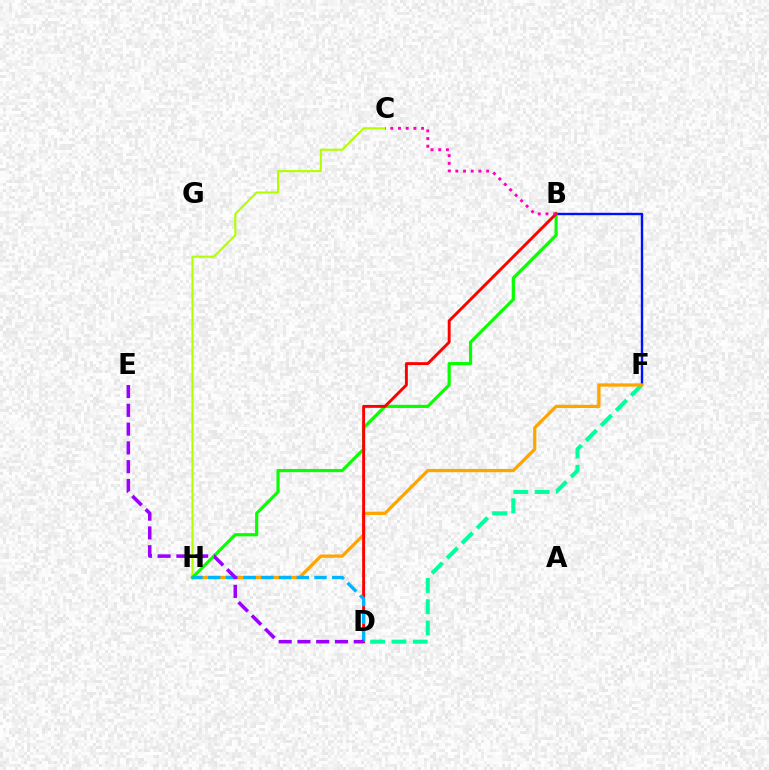{('C', 'H'): [{'color': '#b3ff00', 'line_style': 'solid', 'thickness': 1.53}], ('B', 'F'): [{'color': '#0010ff', 'line_style': 'solid', 'thickness': 1.73}], ('D', 'F'): [{'color': '#00ff9d', 'line_style': 'dashed', 'thickness': 2.89}], ('F', 'H'): [{'color': '#ffa500', 'line_style': 'solid', 'thickness': 2.35}], ('B', 'H'): [{'color': '#08ff00', 'line_style': 'solid', 'thickness': 2.29}], ('B', 'D'): [{'color': '#ff0000', 'line_style': 'solid', 'thickness': 2.1}], ('D', 'H'): [{'color': '#00b5ff', 'line_style': 'dashed', 'thickness': 2.41}], ('B', 'C'): [{'color': '#ff00bd', 'line_style': 'dotted', 'thickness': 2.09}], ('D', 'E'): [{'color': '#9b00ff', 'line_style': 'dashed', 'thickness': 2.55}]}